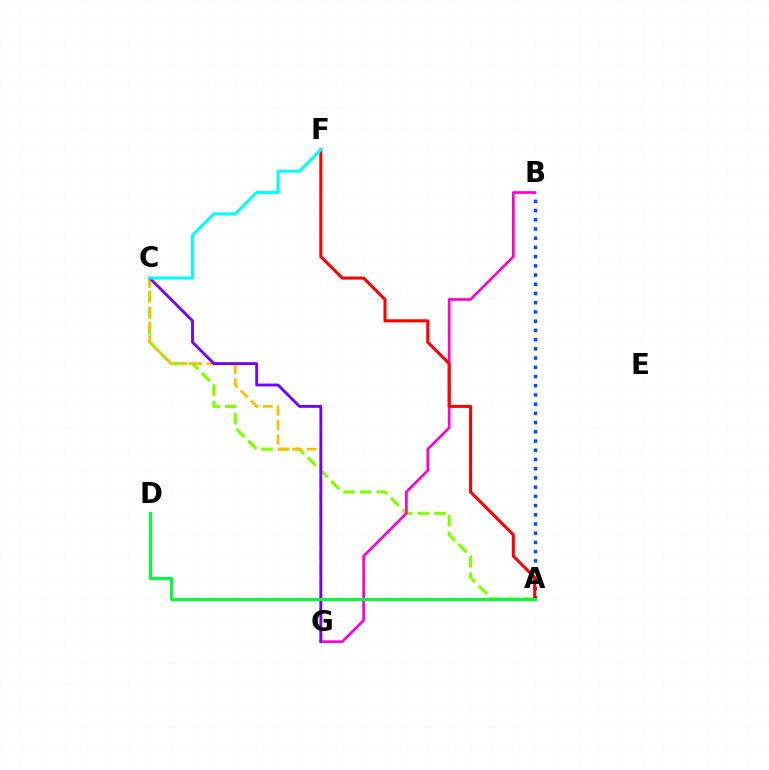{('A', 'C'): [{'color': '#84ff00', 'line_style': 'dashed', 'thickness': 2.26}], ('A', 'B'): [{'color': '#004bff', 'line_style': 'dotted', 'thickness': 2.5}], ('B', 'G'): [{'color': '#ff00cf', 'line_style': 'solid', 'thickness': 1.93}], ('C', 'G'): [{'color': '#ffbd00', 'line_style': 'dashed', 'thickness': 1.96}, {'color': '#7200ff', 'line_style': 'solid', 'thickness': 2.05}], ('A', 'F'): [{'color': '#ff0000', 'line_style': 'solid', 'thickness': 2.2}], ('A', 'D'): [{'color': '#00ff39', 'line_style': 'solid', 'thickness': 2.25}], ('C', 'F'): [{'color': '#00fff6', 'line_style': 'solid', 'thickness': 2.19}]}